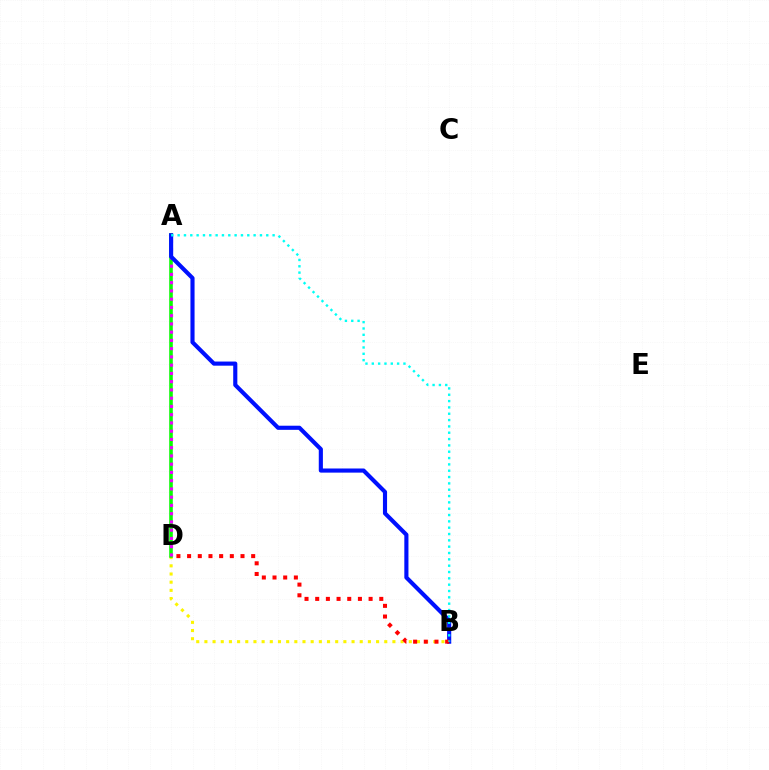{('B', 'D'): [{'color': '#fcf500', 'line_style': 'dotted', 'thickness': 2.22}, {'color': '#ff0000', 'line_style': 'dotted', 'thickness': 2.9}], ('A', 'D'): [{'color': '#08ff00', 'line_style': 'solid', 'thickness': 2.58}, {'color': '#ee00ff', 'line_style': 'dotted', 'thickness': 2.24}], ('A', 'B'): [{'color': '#0010ff', 'line_style': 'solid', 'thickness': 2.97}, {'color': '#00fff6', 'line_style': 'dotted', 'thickness': 1.72}]}